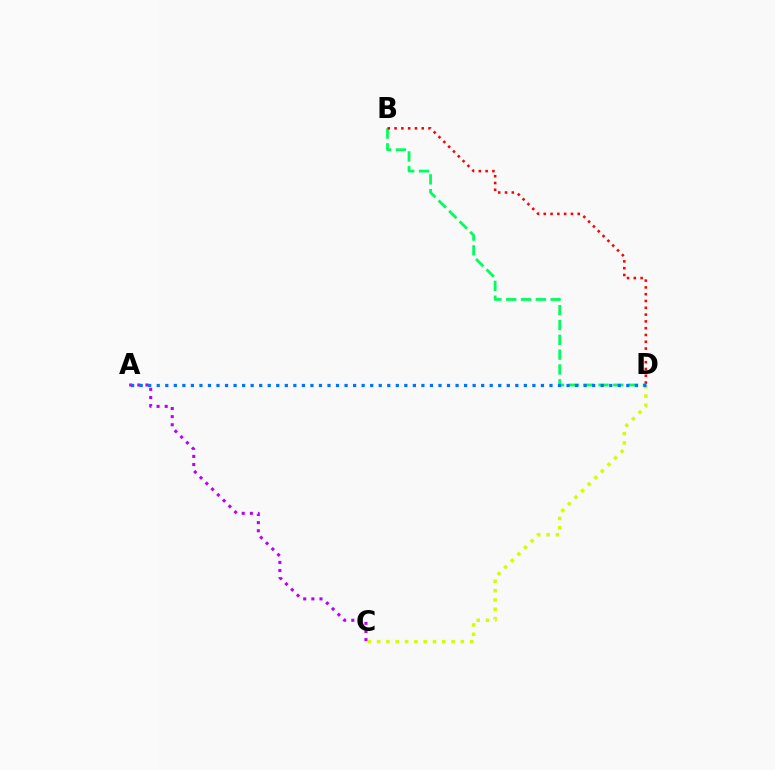{('C', 'D'): [{'color': '#d1ff00', 'line_style': 'dotted', 'thickness': 2.53}], ('B', 'D'): [{'color': '#00ff5c', 'line_style': 'dashed', 'thickness': 2.01}, {'color': '#ff0000', 'line_style': 'dotted', 'thickness': 1.85}], ('A', 'C'): [{'color': '#b900ff', 'line_style': 'dotted', 'thickness': 2.21}], ('A', 'D'): [{'color': '#0074ff', 'line_style': 'dotted', 'thickness': 2.32}]}